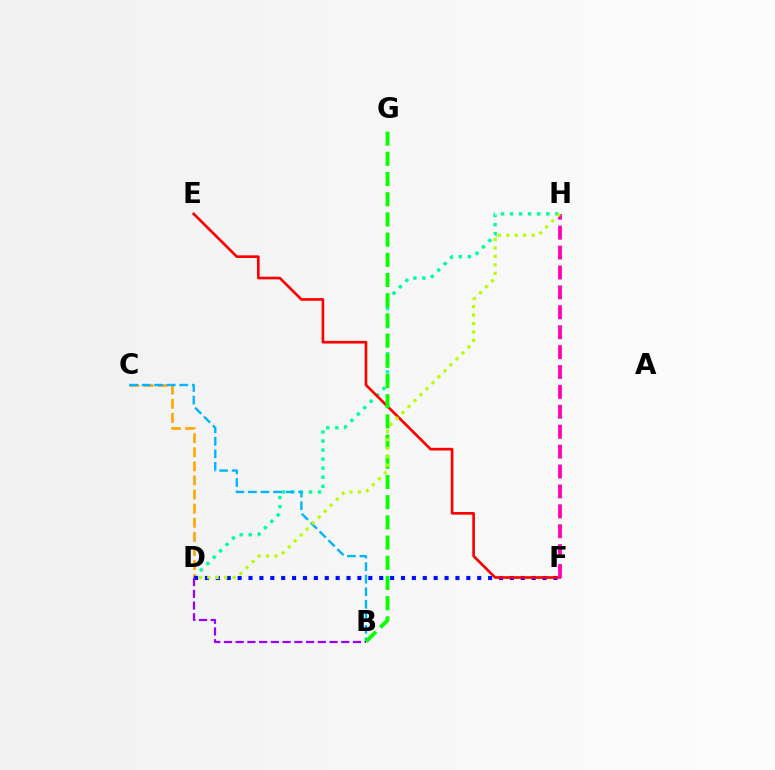{('D', 'H'): [{'color': '#00ff9d', 'line_style': 'dotted', 'thickness': 2.46}, {'color': '#b3ff00', 'line_style': 'dotted', 'thickness': 2.3}], ('C', 'D'): [{'color': '#ffa500', 'line_style': 'dashed', 'thickness': 1.91}], ('B', 'C'): [{'color': '#00b5ff', 'line_style': 'dashed', 'thickness': 1.7}], ('D', 'F'): [{'color': '#0010ff', 'line_style': 'dotted', 'thickness': 2.96}], ('E', 'F'): [{'color': '#ff0000', 'line_style': 'solid', 'thickness': 1.92}], ('B', 'G'): [{'color': '#08ff00', 'line_style': 'dashed', 'thickness': 2.74}], ('B', 'D'): [{'color': '#9b00ff', 'line_style': 'dashed', 'thickness': 1.59}], ('F', 'H'): [{'color': '#ff00bd', 'line_style': 'dashed', 'thickness': 2.7}]}